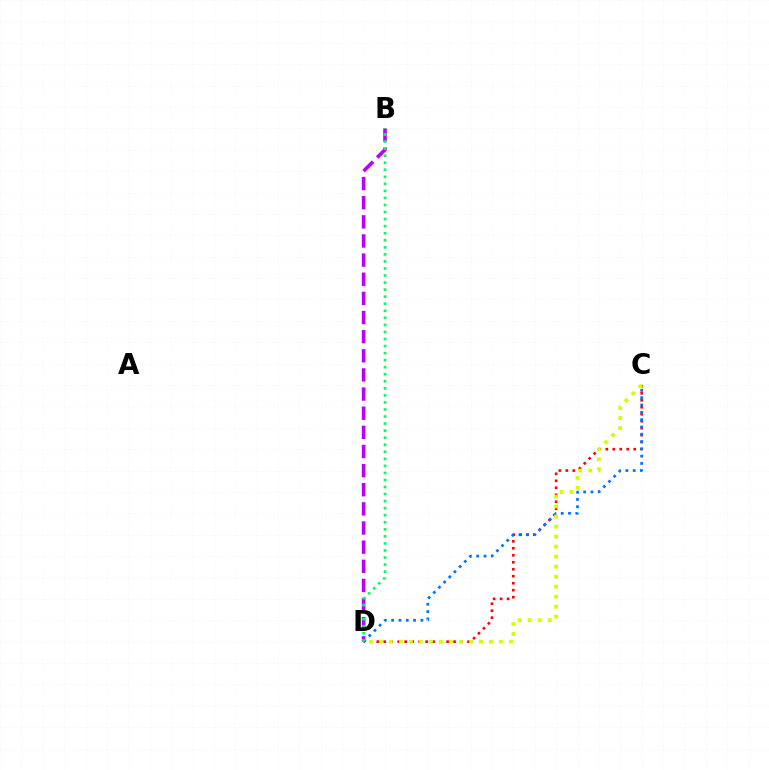{('B', 'D'): [{'color': '#b900ff', 'line_style': 'dashed', 'thickness': 2.6}, {'color': '#00ff5c', 'line_style': 'dotted', 'thickness': 1.92}], ('C', 'D'): [{'color': '#ff0000', 'line_style': 'dotted', 'thickness': 1.9}, {'color': '#0074ff', 'line_style': 'dotted', 'thickness': 1.98}, {'color': '#d1ff00', 'line_style': 'dotted', 'thickness': 2.72}]}